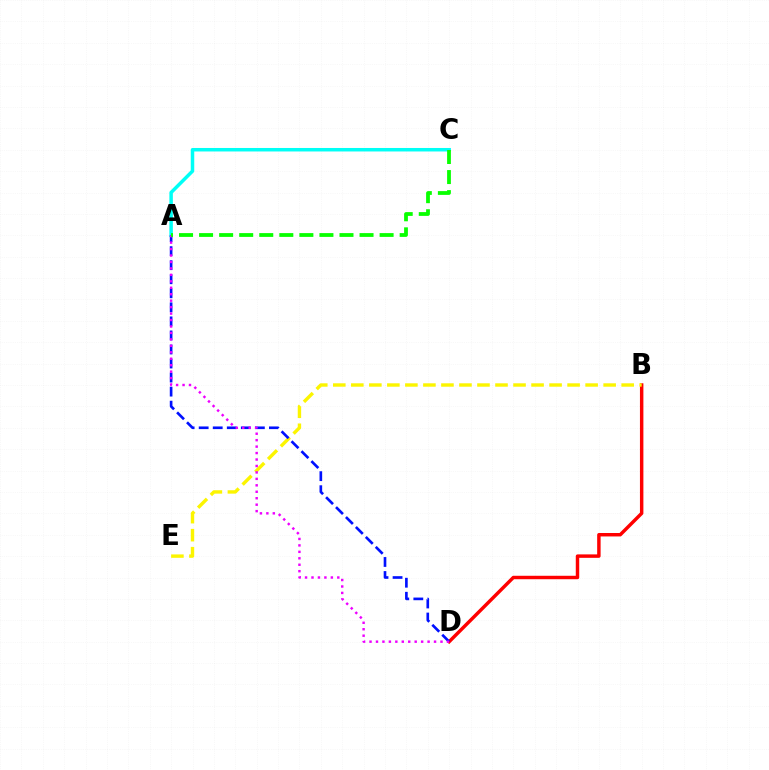{('B', 'D'): [{'color': '#ff0000', 'line_style': 'solid', 'thickness': 2.48}], ('A', 'C'): [{'color': '#00fff6', 'line_style': 'solid', 'thickness': 2.51}, {'color': '#08ff00', 'line_style': 'dashed', 'thickness': 2.72}], ('B', 'E'): [{'color': '#fcf500', 'line_style': 'dashed', 'thickness': 2.45}], ('A', 'D'): [{'color': '#0010ff', 'line_style': 'dashed', 'thickness': 1.91}, {'color': '#ee00ff', 'line_style': 'dotted', 'thickness': 1.75}]}